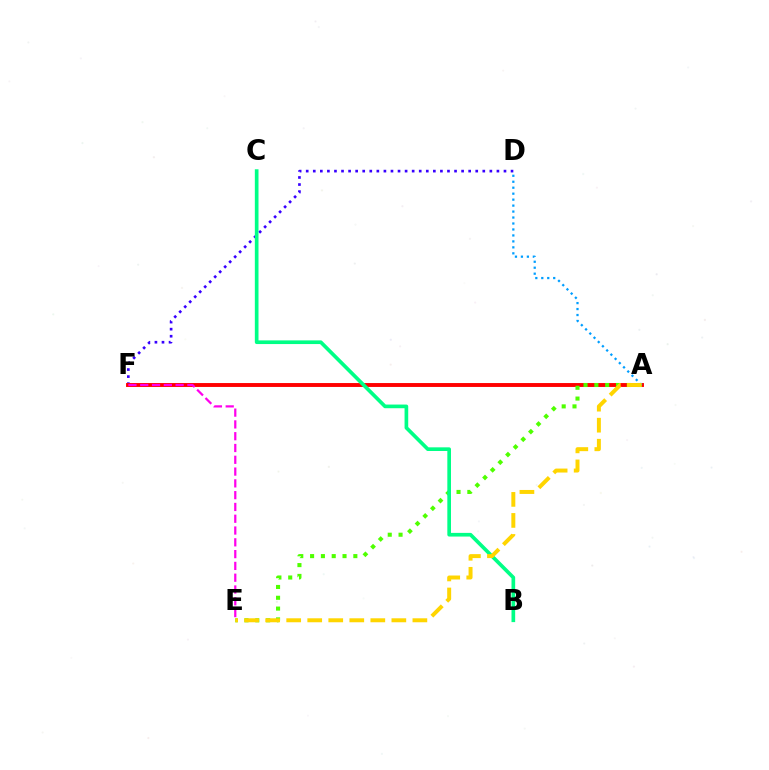{('D', 'F'): [{'color': '#3700ff', 'line_style': 'dotted', 'thickness': 1.92}], ('A', 'F'): [{'color': '#ff0000', 'line_style': 'solid', 'thickness': 2.81}], ('E', 'F'): [{'color': '#ff00ed', 'line_style': 'dashed', 'thickness': 1.6}], ('A', 'E'): [{'color': '#4fff00', 'line_style': 'dotted', 'thickness': 2.94}, {'color': '#ffd500', 'line_style': 'dashed', 'thickness': 2.86}], ('A', 'D'): [{'color': '#009eff', 'line_style': 'dotted', 'thickness': 1.62}], ('B', 'C'): [{'color': '#00ff86', 'line_style': 'solid', 'thickness': 2.64}]}